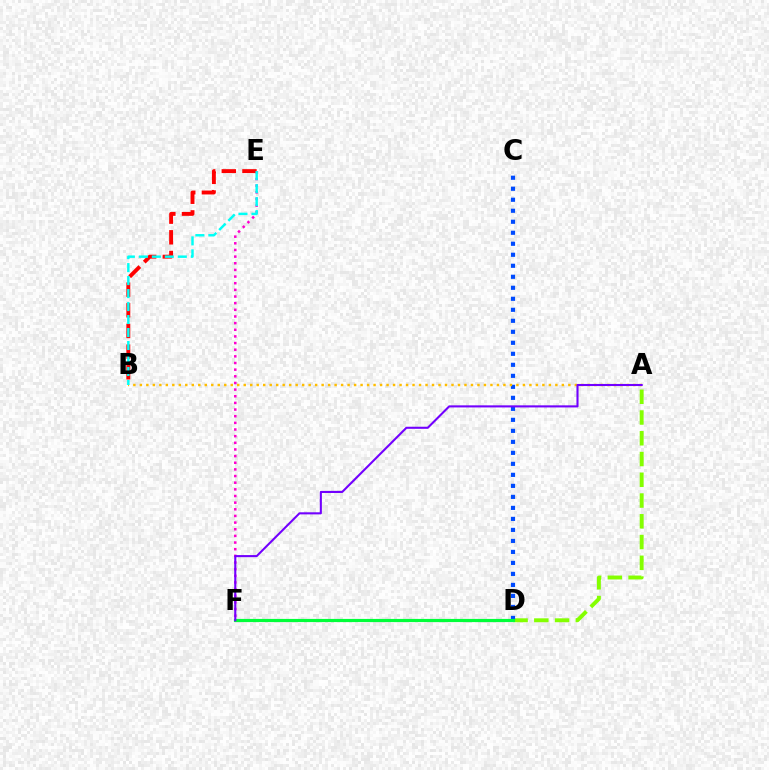{('A', 'D'): [{'color': '#84ff00', 'line_style': 'dashed', 'thickness': 2.82}], ('E', 'F'): [{'color': '#ff00cf', 'line_style': 'dotted', 'thickness': 1.81}], ('C', 'D'): [{'color': '#004bff', 'line_style': 'dotted', 'thickness': 2.99}], ('B', 'E'): [{'color': '#ff0000', 'line_style': 'dashed', 'thickness': 2.81}, {'color': '#00fff6', 'line_style': 'dashed', 'thickness': 1.76}], ('A', 'B'): [{'color': '#ffbd00', 'line_style': 'dotted', 'thickness': 1.76}], ('D', 'F'): [{'color': '#00ff39', 'line_style': 'solid', 'thickness': 2.28}], ('A', 'F'): [{'color': '#7200ff', 'line_style': 'solid', 'thickness': 1.51}]}